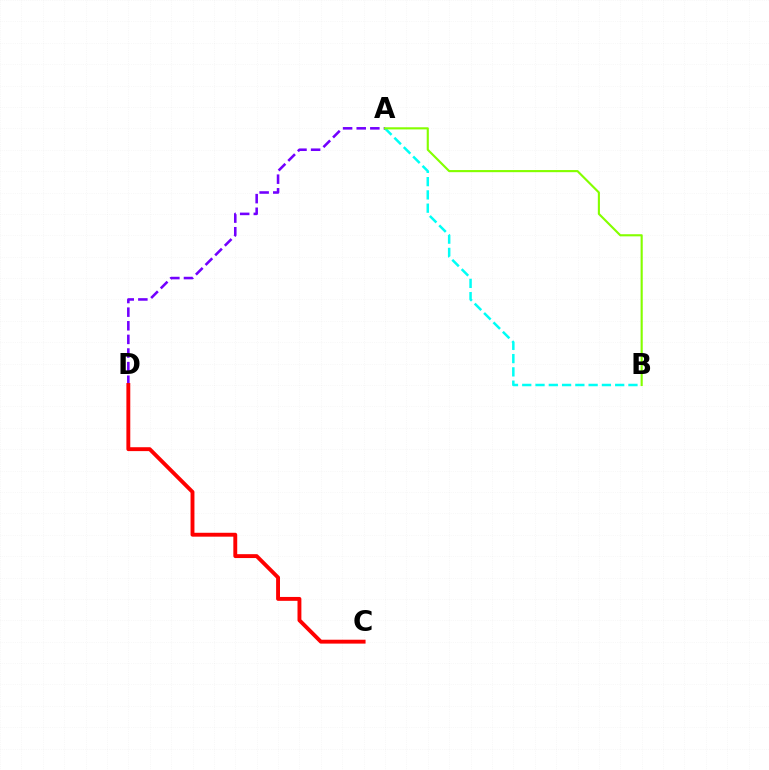{('A', 'B'): [{'color': '#00fff6', 'line_style': 'dashed', 'thickness': 1.8}, {'color': '#84ff00', 'line_style': 'solid', 'thickness': 1.53}], ('A', 'D'): [{'color': '#7200ff', 'line_style': 'dashed', 'thickness': 1.85}], ('C', 'D'): [{'color': '#ff0000', 'line_style': 'solid', 'thickness': 2.8}]}